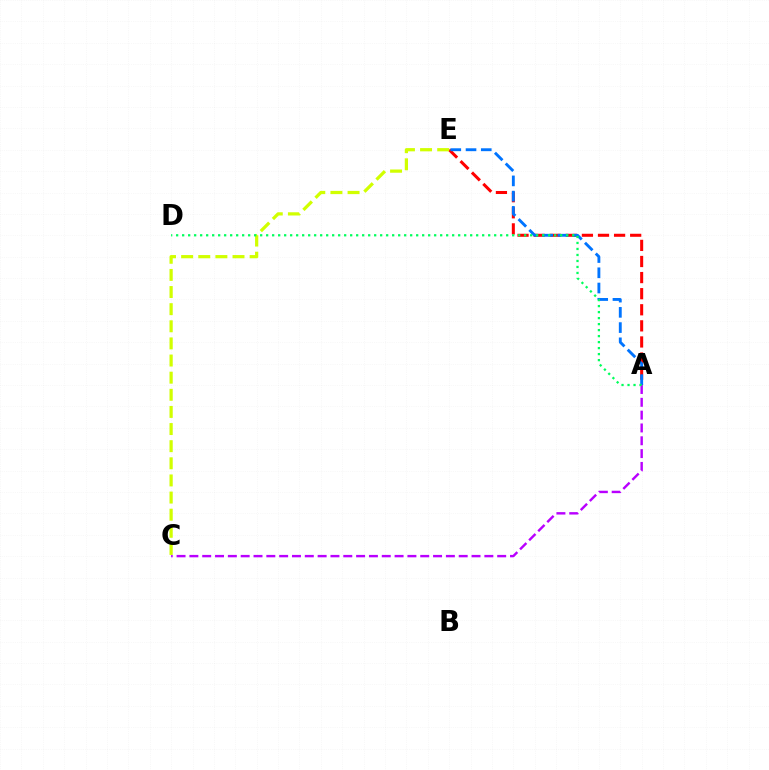{('A', 'E'): [{'color': '#ff0000', 'line_style': 'dashed', 'thickness': 2.19}, {'color': '#0074ff', 'line_style': 'dashed', 'thickness': 2.07}], ('A', 'C'): [{'color': '#b900ff', 'line_style': 'dashed', 'thickness': 1.74}], ('C', 'E'): [{'color': '#d1ff00', 'line_style': 'dashed', 'thickness': 2.33}], ('A', 'D'): [{'color': '#00ff5c', 'line_style': 'dotted', 'thickness': 1.63}]}